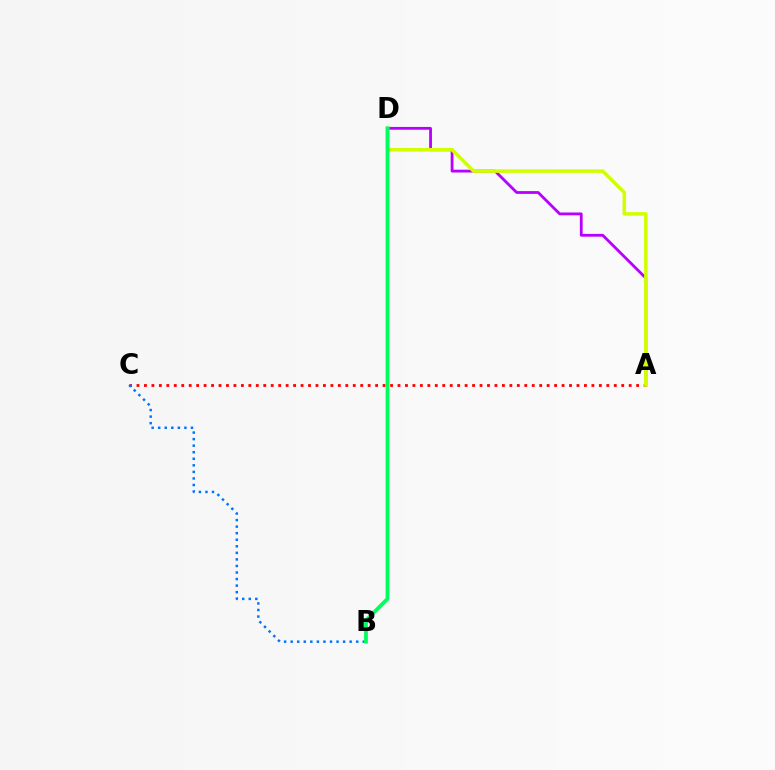{('A', 'D'): [{'color': '#b900ff', 'line_style': 'solid', 'thickness': 2.01}, {'color': '#d1ff00', 'line_style': 'solid', 'thickness': 2.53}], ('A', 'C'): [{'color': '#ff0000', 'line_style': 'dotted', 'thickness': 2.03}], ('B', 'C'): [{'color': '#0074ff', 'line_style': 'dotted', 'thickness': 1.78}], ('B', 'D'): [{'color': '#00ff5c', 'line_style': 'solid', 'thickness': 2.72}]}